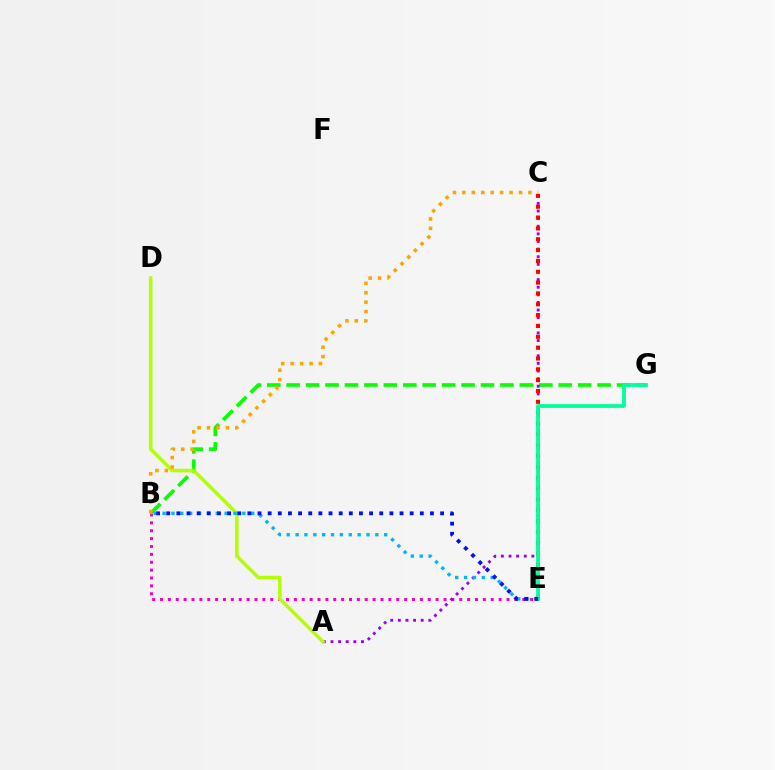{('B', 'E'): [{'color': '#ff00bd', 'line_style': 'dotted', 'thickness': 2.14}, {'color': '#00b5ff', 'line_style': 'dotted', 'thickness': 2.41}, {'color': '#0010ff', 'line_style': 'dotted', 'thickness': 2.76}], ('B', 'G'): [{'color': '#08ff00', 'line_style': 'dashed', 'thickness': 2.64}], ('A', 'C'): [{'color': '#9b00ff', 'line_style': 'dotted', 'thickness': 2.07}], ('C', 'E'): [{'color': '#ff0000', 'line_style': 'dotted', 'thickness': 2.95}], ('E', 'G'): [{'color': '#00ff9d', 'line_style': 'solid', 'thickness': 2.72}], ('A', 'D'): [{'color': '#b3ff00', 'line_style': 'solid', 'thickness': 2.51}], ('B', 'C'): [{'color': '#ffa500', 'line_style': 'dotted', 'thickness': 2.56}]}